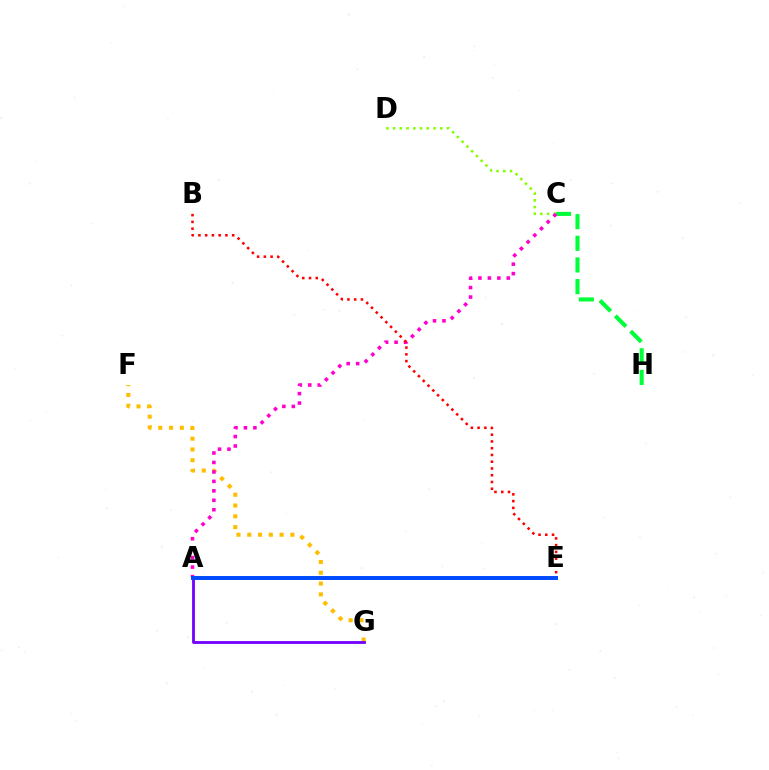{('F', 'G'): [{'color': '#ffbd00', 'line_style': 'dotted', 'thickness': 2.93}], ('C', 'H'): [{'color': '#00ff39', 'line_style': 'dashed', 'thickness': 2.94}], ('C', 'D'): [{'color': '#84ff00', 'line_style': 'dotted', 'thickness': 1.83}], ('A', 'C'): [{'color': '#ff00cf', 'line_style': 'dotted', 'thickness': 2.57}], ('A', 'G'): [{'color': '#7200ff', 'line_style': 'solid', 'thickness': 2.02}], ('B', 'E'): [{'color': '#ff0000', 'line_style': 'dotted', 'thickness': 1.84}], ('A', 'E'): [{'color': '#00fff6', 'line_style': 'dotted', 'thickness': 1.59}, {'color': '#004bff', 'line_style': 'solid', 'thickness': 2.85}]}